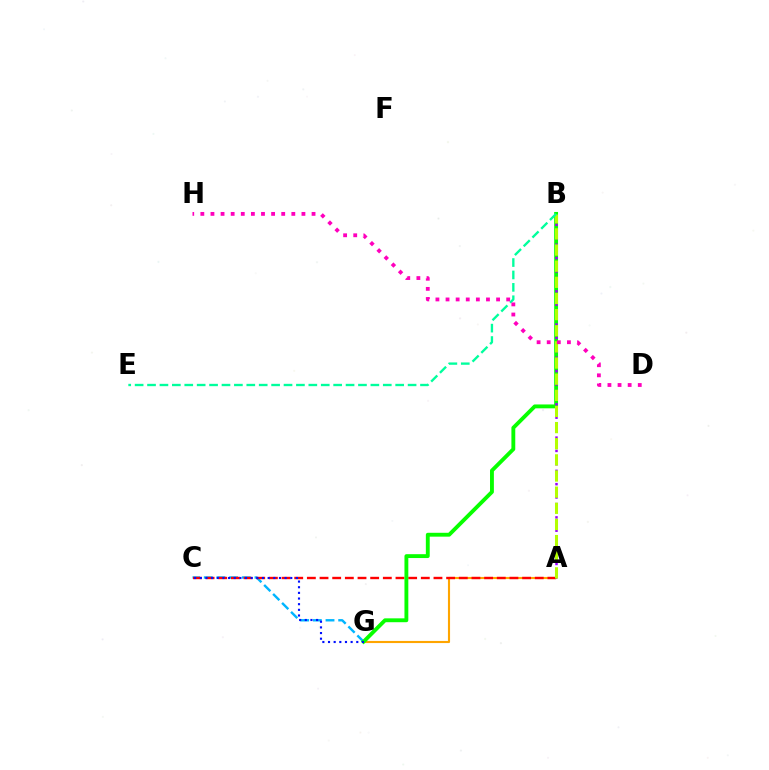{('C', 'G'): [{'color': '#00b5ff', 'line_style': 'dashed', 'thickness': 1.72}, {'color': '#0010ff', 'line_style': 'dotted', 'thickness': 1.54}], ('A', 'G'): [{'color': '#ffa500', 'line_style': 'solid', 'thickness': 1.53}], ('A', 'C'): [{'color': '#ff0000', 'line_style': 'dashed', 'thickness': 1.72}], ('B', 'G'): [{'color': '#08ff00', 'line_style': 'solid', 'thickness': 2.78}], ('A', 'B'): [{'color': '#9b00ff', 'line_style': 'dotted', 'thickness': 1.81}, {'color': '#b3ff00', 'line_style': 'dashed', 'thickness': 2.19}], ('B', 'E'): [{'color': '#00ff9d', 'line_style': 'dashed', 'thickness': 1.69}], ('D', 'H'): [{'color': '#ff00bd', 'line_style': 'dotted', 'thickness': 2.75}]}